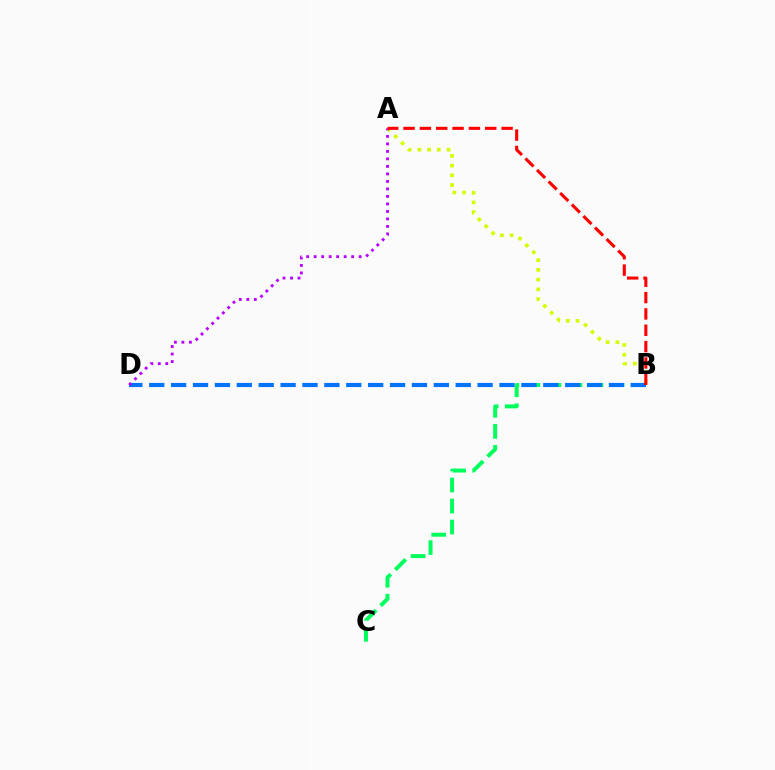{('A', 'B'): [{'color': '#d1ff00', 'line_style': 'dotted', 'thickness': 2.64}, {'color': '#ff0000', 'line_style': 'dashed', 'thickness': 2.22}], ('B', 'C'): [{'color': '#00ff5c', 'line_style': 'dashed', 'thickness': 2.86}], ('B', 'D'): [{'color': '#0074ff', 'line_style': 'dashed', 'thickness': 2.97}], ('A', 'D'): [{'color': '#b900ff', 'line_style': 'dotted', 'thickness': 2.04}]}